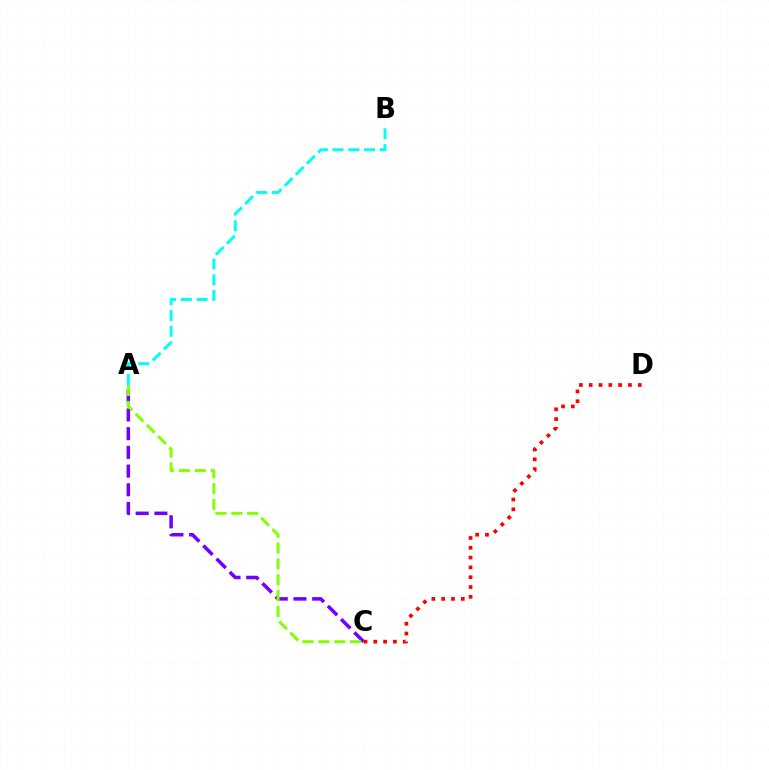{('A', 'B'): [{'color': '#00fff6', 'line_style': 'dashed', 'thickness': 2.13}], ('A', 'C'): [{'color': '#7200ff', 'line_style': 'dashed', 'thickness': 2.54}, {'color': '#84ff00', 'line_style': 'dashed', 'thickness': 2.15}], ('C', 'D'): [{'color': '#ff0000', 'line_style': 'dotted', 'thickness': 2.67}]}